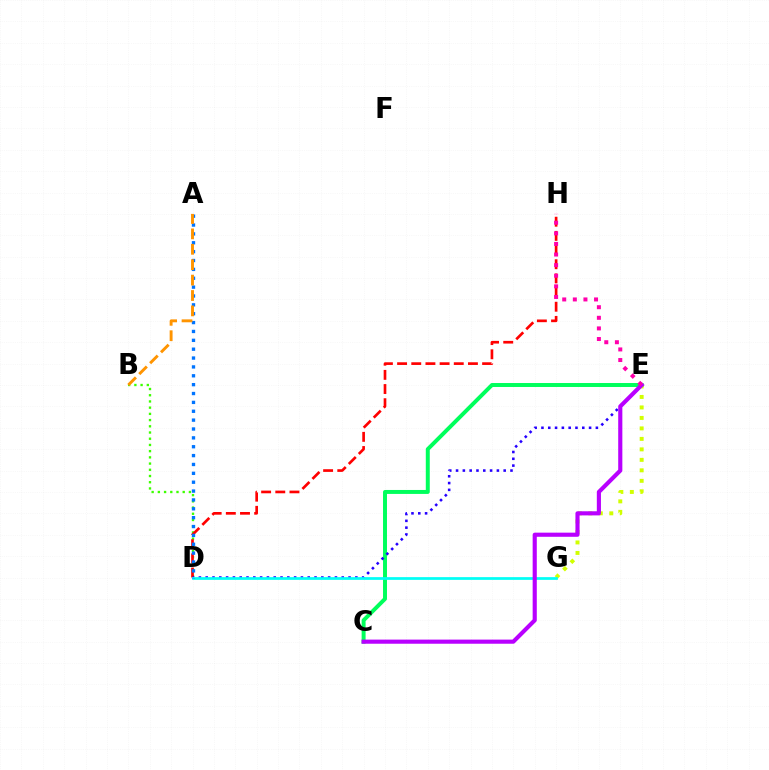{('C', 'E'): [{'color': '#00ff5c', 'line_style': 'solid', 'thickness': 2.85}, {'color': '#b900ff', 'line_style': 'solid', 'thickness': 2.97}], ('E', 'G'): [{'color': '#d1ff00', 'line_style': 'dotted', 'thickness': 2.85}], ('B', 'D'): [{'color': '#3dff00', 'line_style': 'dotted', 'thickness': 1.69}], ('D', 'H'): [{'color': '#ff0000', 'line_style': 'dashed', 'thickness': 1.92}], ('D', 'E'): [{'color': '#2500ff', 'line_style': 'dotted', 'thickness': 1.85}], ('D', 'G'): [{'color': '#00fff6', 'line_style': 'solid', 'thickness': 1.96}], ('A', 'D'): [{'color': '#0074ff', 'line_style': 'dotted', 'thickness': 2.41}], ('E', 'H'): [{'color': '#ff00ac', 'line_style': 'dotted', 'thickness': 2.88}], ('A', 'B'): [{'color': '#ff9400', 'line_style': 'dashed', 'thickness': 2.09}]}